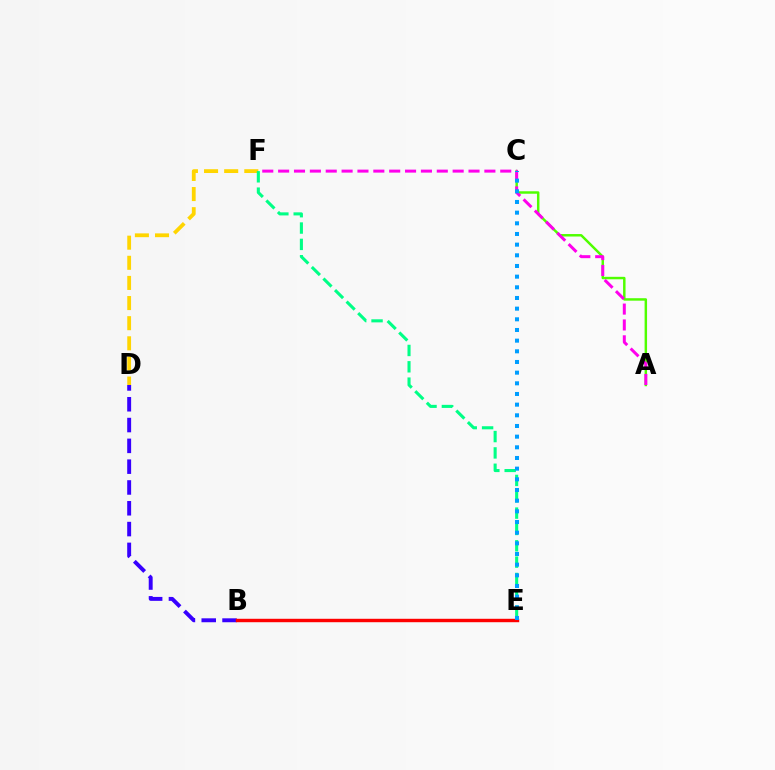{('A', 'C'): [{'color': '#4fff00', 'line_style': 'solid', 'thickness': 1.77}], ('B', 'D'): [{'color': '#3700ff', 'line_style': 'dashed', 'thickness': 2.83}], ('A', 'F'): [{'color': '#ff00ed', 'line_style': 'dashed', 'thickness': 2.16}], ('D', 'F'): [{'color': '#ffd500', 'line_style': 'dashed', 'thickness': 2.73}], ('E', 'F'): [{'color': '#00ff86', 'line_style': 'dashed', 'thickness': 2.22}], ('B', 'E'): [{'color': '#ff0000', 'line_style': 'solid', 'thickness': 2.46}], ('C', 'E'): [{'color': '#009eff', 'line_style': 'dotted', 'thickness': 2.9}]}